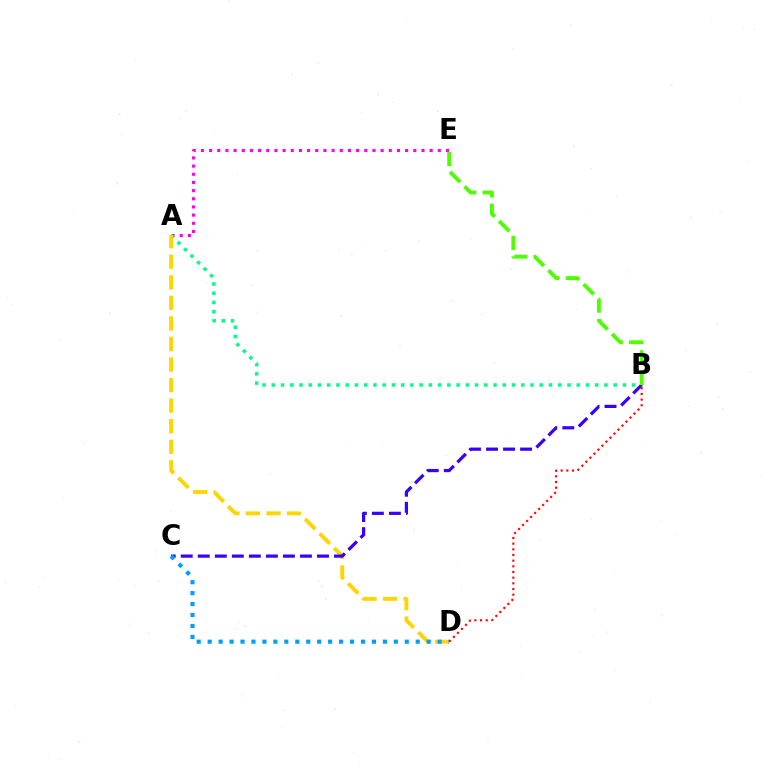{('A', 'E'): [{'color': '#ff00ed', 'line_style': 'dotted', 'thickness': 2.22}], ('A', 'B'): [{'color': '#00ff86', 'line_style': 'dotted', 'thickness': 2.51}], ('A', 'D'): [{'color': '#ffd500', 'line_style': 'dashed', 'thickness': 2.79}], ('B', 'C'): [{'color': '#3700ff', 'line_style': 'dashed', 'thickness': 2.31}], ('B', 'D'): [{'color': '#ff0000', 'line_style': 'dotted', 'thickness': 1.54}], ('C', 'D'): [{'color': '#009eff', 'line_style': 'dotted', 'thickness': 2.98}], ('B', 'E'): [{'color': '#4fff00', 'line_style': 'dashed', 'thickness': 2.79}]}